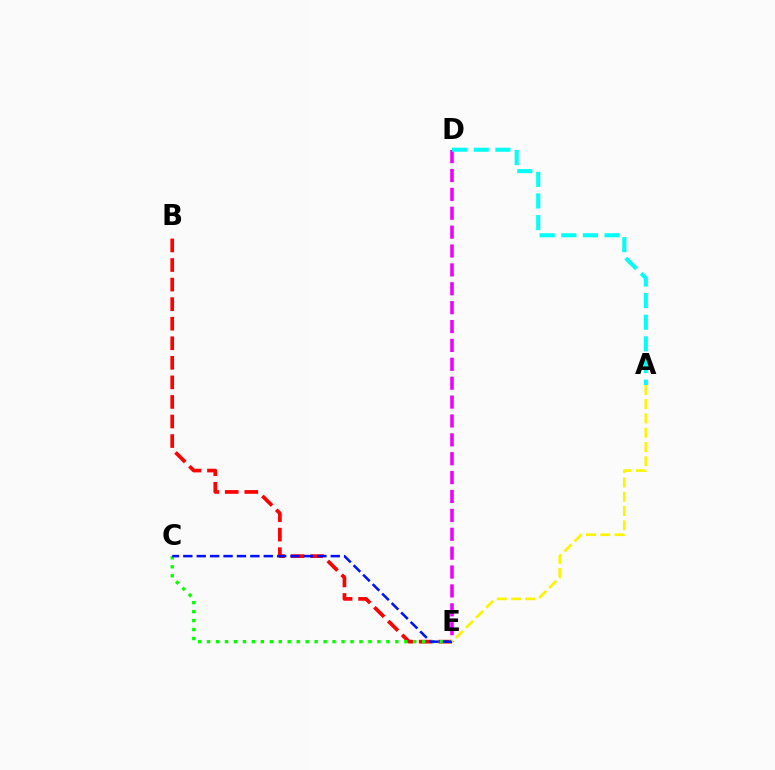{('B', 'E'): [{'color': '#ff0000', 'line_style': 'dashed', 'thickness': 2.66}], ('C', 'E'): [{'color': '#08ff00', 'line_style': 'dotted', 'thickness': 2.44}, {'color': '#0010ff', 'line_style': 'dashed', 'thickness': 1.82}], ('D', 'E'): [{'color': '#ee00ff', 'line_style': 'dashed', 'thickness': 2.57}], ('A', 'D'): [{'color': '#00fff6', 'line_style': 'dashed', 'thickness': 2.94}], ('A', 'E'): [{'color': '#fcf500', 'line_style': 'dashed', 'thickness': 1.94}]}